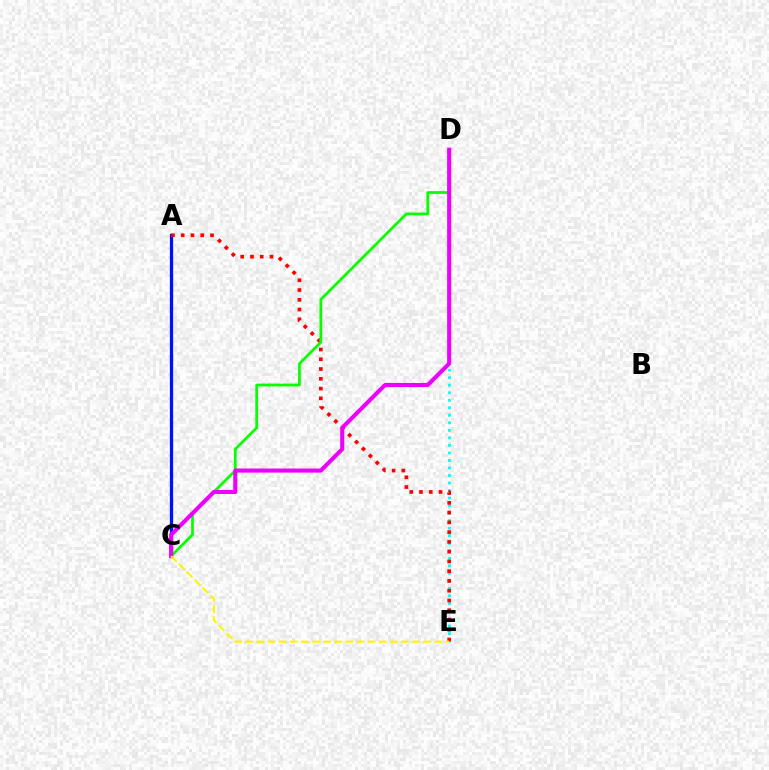{('A', 'C'): [{'color': '#0010ff', 'line_style': 'solid', 'thickness': 2.35}], ('D', 'E'): [{'color': '#00fff6', 'line_style': 'dotted', 'thickness': 2.04}], ('A', 'E'): [{'color': '#ff0000', 'line_style': 'dotted', 'thickness': 2.65}], ('C', 'D'): [{'color': '#08ff00', 'line_style': 'solid', 'thickness': 1.98}, {'color': '#ee00ff', 'line_style': 'solid', 'thickness': 2.94}], ('C', 'E'): [{'color': '#fcf500', 'line_style': 'dashed', 'thickness': 1.51}]}